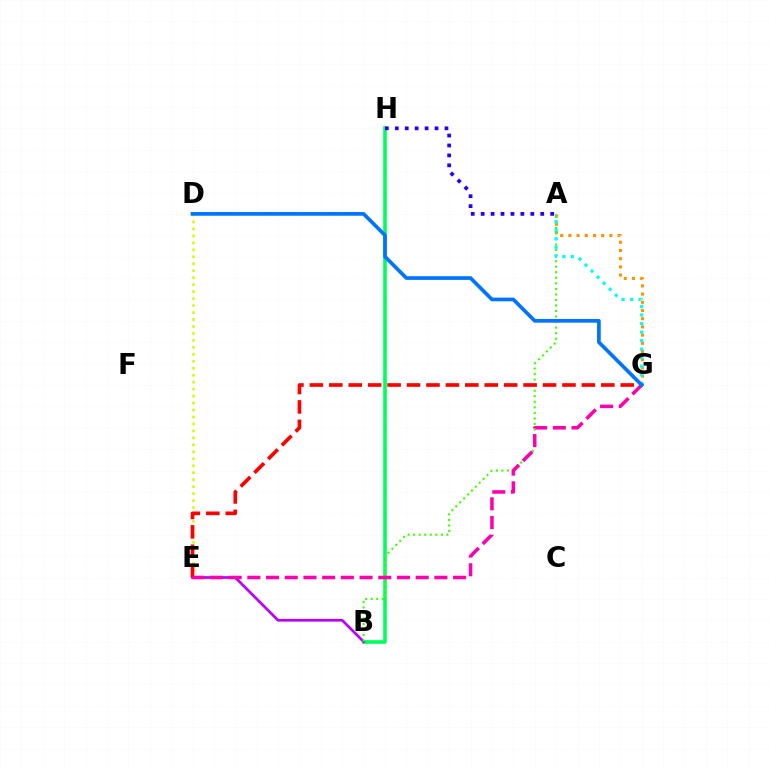{('B', 'H'): [{'color': '#00ff5c', 'line_style': 'solid', 'thickness': 2.61}], ('D', 'E'): [{'color': '#d1ff00', 'line_style': 'dotted', 'thickness': 1.89}], ('A', 'G'): [{'color': '#ff9400', 'line_style': 'dotted', 'thickness': 2.23}, {'color': '#00fff6', 'line_style': 'dotted', 'thickness': 2.32}], ('B', 'E'): [{'color': '#b900ff', 'line_style': 'solid', 'thickness': 1.93}], ('A', 'B'): [{'color': '#3dff00', 'line_style': 'dotted', 'thickness': 1.5}], ('E', 'G'): [{'color': '#ff0000', 'line_style': 'dashed', 'thickness': 2.64}, {'color': '#ff00ac', 'line_style': 'dashed', 'thickness': 2.54}], ('A', 'H'): [{'color': '#2500ff', 'line_style': 'dotted', 'thickness': 2.7}], ('D', 'G'): [{'color': '#0074ff', 'line_style': 'solid', 'thickness': 2.66}]}